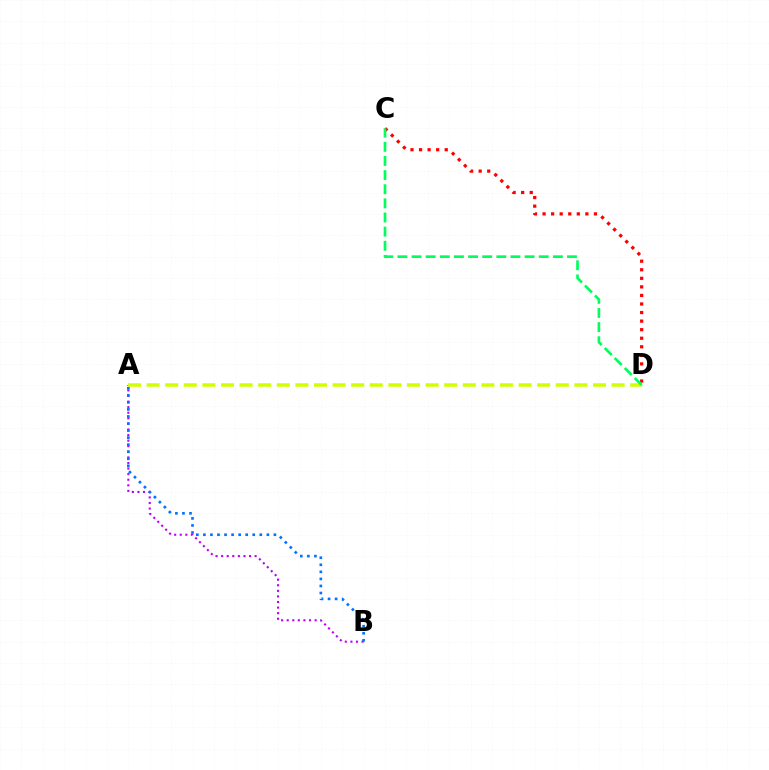{('C', 'D'): [{'color': '#ff0000', 'line_style': 'dotted', 'thickness': 2.33}, {'color': '#00ff5c', 'line_style': 'dashed', 'thickness': 1.92}], ('A', 'B'): [{'color': '#b900ff', 'line_style': 'dotted', 'thickness': 1.52}, {'color': '#0074ff', 'line_style': 'dotted', 'thickness': 1.92}], ('A', 'D'): [{'color': '#d1ff00', 'line_style': 'dashed', 'thickness': 2.53}]}